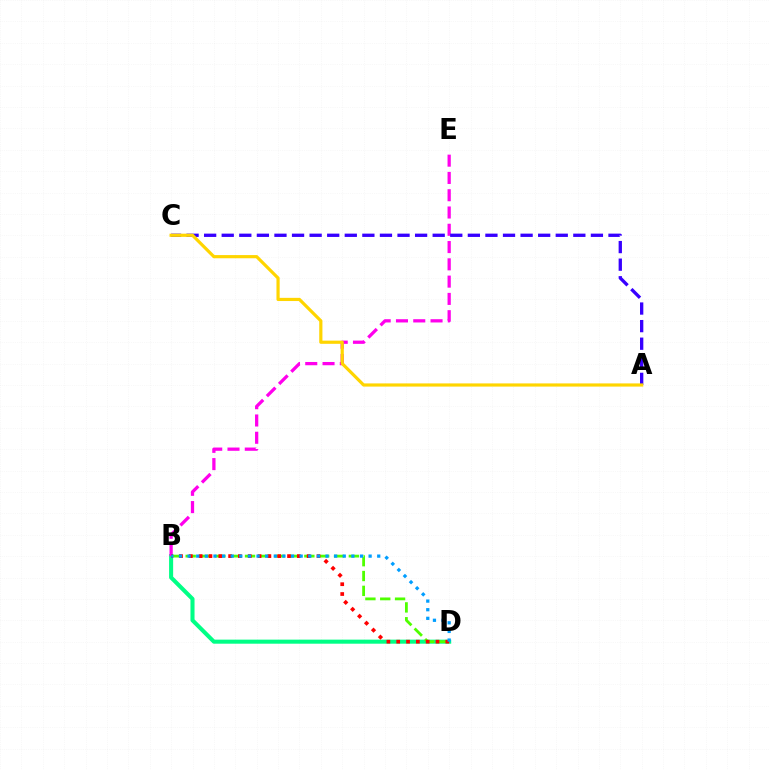{('B', 'D'): [{'color': '#00ff86', 'line_style': 'solid', 'thickness': 2.92}, {'color': '#4fff00', 'line_style': 'dashed', 'thickness': 2.02}, {'color': '#ff0000', 'line_style': 'dotted', 'thickness': 2.67}, {'color': '#009eff', 'line_style': 'dotted', 'thickness': 2.34}], ('B', 'E'): [{'color': '#ff00ed', 'line_style': 'dashed', 'thickness': 2.35}], ('A', 'C'): [{'color': '#3700ff', 'line_style': 'dashed', 'thickness': 2.39}, {'color': '#ffd500', 'line_style': 'solid', 'thickness': 2.29}]}